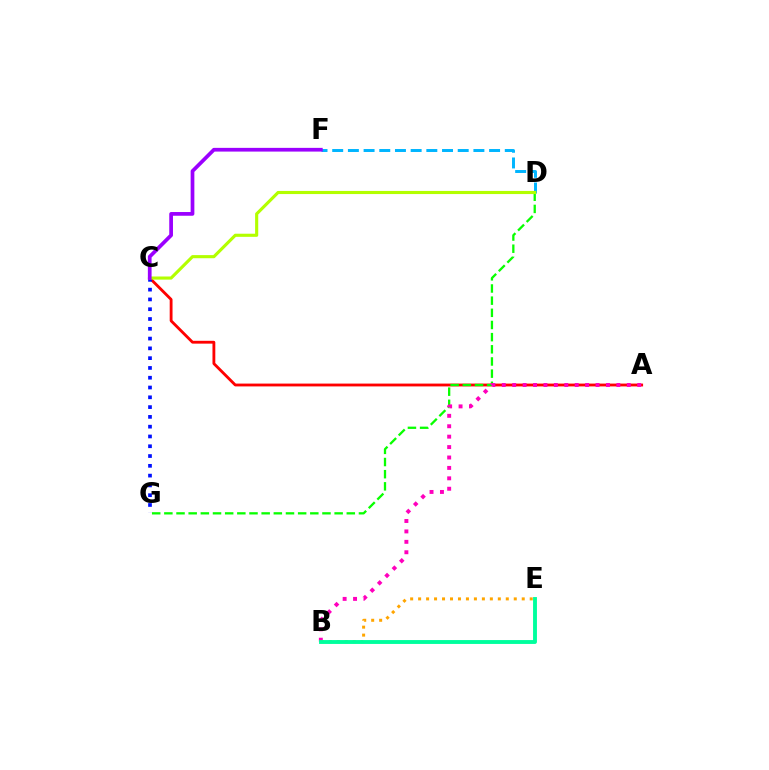{('A', 'C'): [{'color': '#ff0000', 'line_style': 'solid', 'thickness': 2.04}], ('C', 'G'): [{'color': '#0010ff', 'line_style': 'dotted', 'thickness': 2.66}], ('D', 'G'): [{'color': '#08ff00', 'line_style': 'dashed', 'thickness': 1.65}], ('A', 'B'): [{'color': '#ff00bd', 'line_style': 'dotted', 'thickness': 2.83}], ('D', 'F'): [{'color': '#00b5ff', 'line_style': 'dashed', 'thickness': 2.13}], ('C', 'D'): [{'color': '#b3ff00', 'line_style': 'solid', 'thickness': 2.25}], ('B', 'E'): [{'color': '#ffa500', 'line_style': 'dotted', 'thickness': 2.17}, {'color': '#00ff9d', 'line_style': 'solid', 'thickness': 2.79}], ('C', 'F'): [{'color': '#9b00ff', 'line_style': 'solid', 'thickness': 2.68}]}